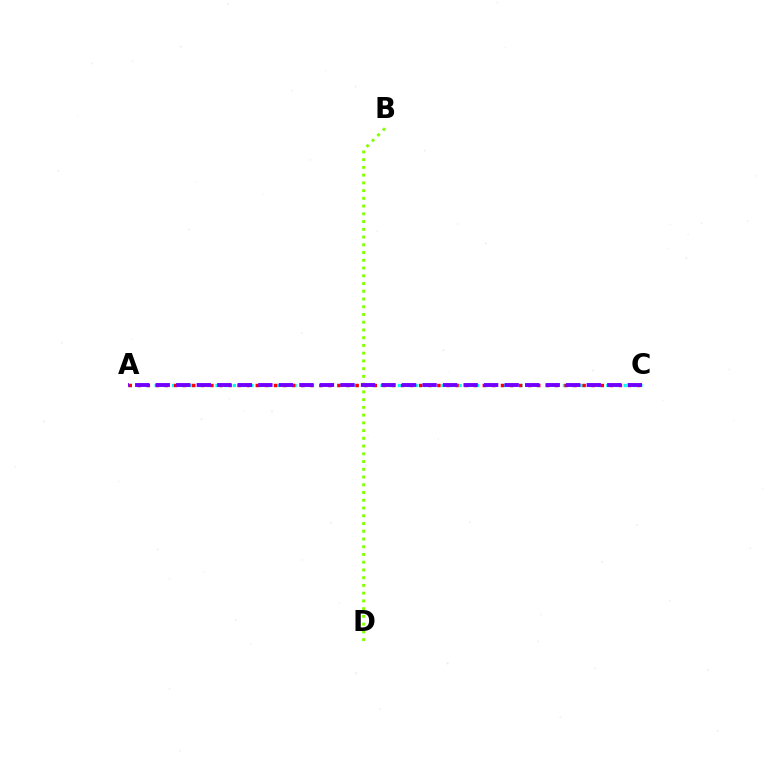{('B', 'D'): [{'color': '#84ff00', 'line_style': 'dotted', 'thickness': 2.1}], ('A', 'C'): [{'color': '#00fff6', 'line_style': 'dotted', 'thickness': 2.36}, {'color': '#ff0000', 'line_style': 'dotted', 'thickness': 2.47}, {'color': '#7200ff', 'line_style': 'dashed', 'thickness': 2.79}]}